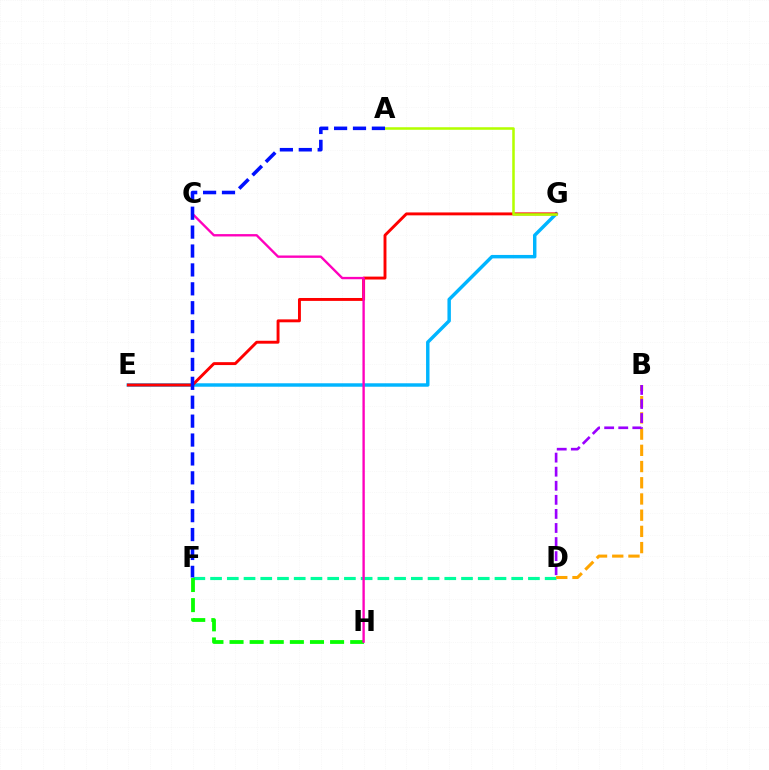{('D', 'F'): [{'color': '#00ff9d', 'line_style': 'dashed', 'thickness': 2.27}], ('E', 'G'): [{'color': '#00b5ff', 'line_style': 'solid', 'thickness': 2.48}, {'color': '#ff0000', 'line_style': 'solid', 'thickness': 2.09}], ('F', 'H'): [{'color': '#08ff00', 'line_style': 'dashed', 'thickness': 2.73}], ('A', 'G'): [{'color': '#b3ff00', 'line_style': 'solid', 'thickness': 1.83}], ('B', 'D'): [{'color': '#ffa500', 'line_style': 'dashed', 'thickness': 2.2}, {'color': '#9b00ff', 'line_style': 'dashed', 'thickness': 1.91}], ('C', 'H'): [{'color': '#ff00bd', 'line_style': 'solid', 'thickness': 1.7}], ('A', 'F'): [{'color': '#0010ff', 'line_style': 'dashed', 'thickness': 2.57}]}